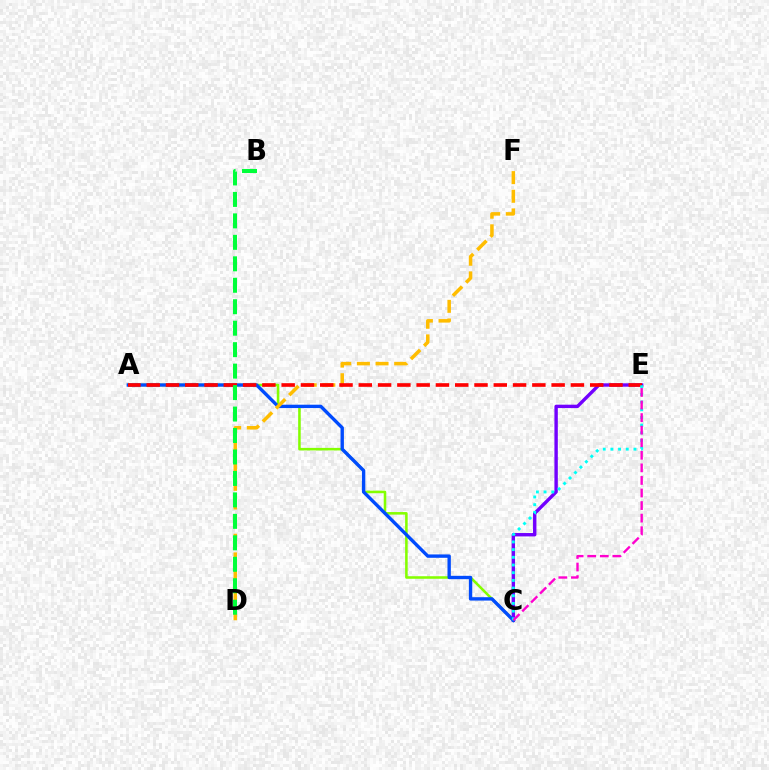{('C', 'E'): [{'color': '#7200ff', 'line_style': 'solid', 'thickness': 2.44}, {'color': '#00fff6', 'line_style': 'dotted', 'thickness': 2.09}, {'color': '#ff00cf', 'line_style': 'dashed', 'thickness': 1.71}], ('A', 'C'): [{'color': '#84ff00', 'line_style': 'solid', 'thickness': 1.84}, {'color': '#004bff', 'line_style': 'solid', 'thickness': 2.42}], ('D', 'F'): [{'color': '#ffbd00', 'line_style': 'dashed', 'thickness': 2.53}], ('A', 'E'): [{'color': '#ff0000', 'line_style': 'dashed', 'thickness': 2.62}], ('B', 'D'): [{'color': '#00ff39', 'line_style': 'dashed', 'thickness': 2.92}]}